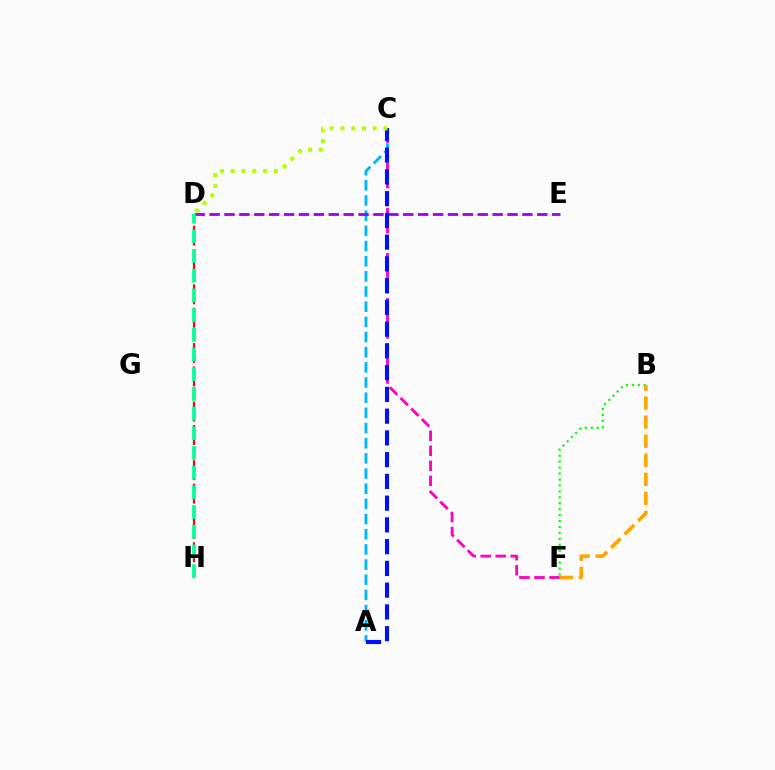{('A', 'C'): [{'color': '#00b5ff', 'line_style': 'dashed', 'thickness': 2.06}, {'color': '#0010ff', 'line_style': 'dashed', 'thickness': 2.95}], ('D', 'E'): [{'color': '#9b00ff', 'line_style': 'dashed', 'thickness': 2.02}], ('C', 'F'): [{'color': '#ff00bd', 'line_style': 'dashed', 'thickness': 2.04}], ('B', 'F'): [{'color': '#08ff00', 'line_style': 'dotted', 'thickness': 1.61}, {'color': '#ffa500', 'line_style': 'dashed', 'thickness': 2.59}], ('D', 'H'): [{'color': '#ff0000', 'line_style': 'dashed', 'thickness': 1.59}, {'color': '#00ff9d', 'line_style': 'dashed', 'thickness': 2.68}], ('C', 'D'): [{'color': '#b3ff00', 'line_style': 'dotted', 'thickness': 2.92}]}